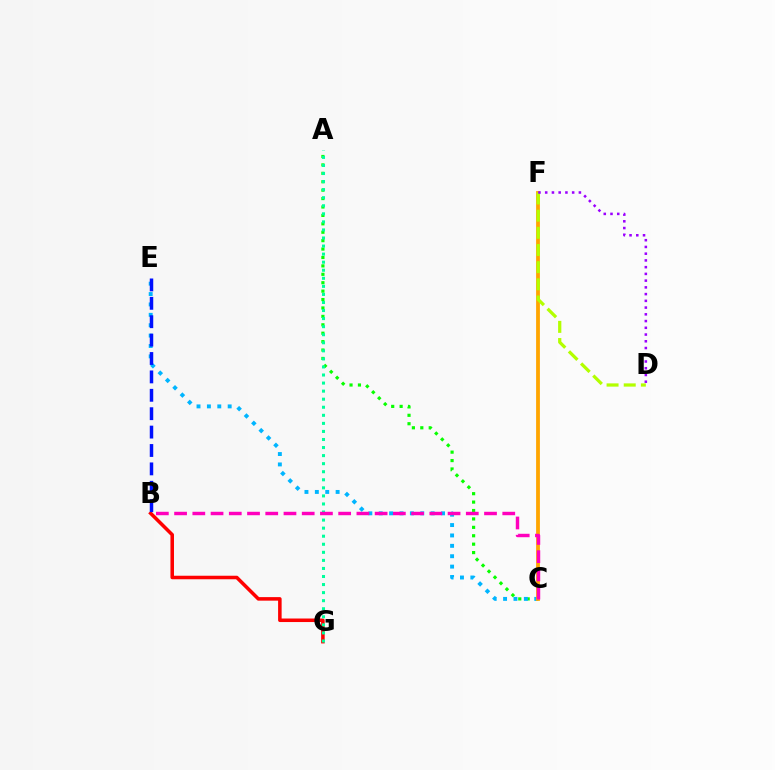{('A', 'C'): [{'color': '#08ff00', 'line_style': 'dotted', 'thickness': 2.29}], ('C', 'E'): [{'color': '#00b5ff', 'line_style': 'dotted', 'thickness': 2.82}], ('C', 'F'): [{'color': '#ffa500', 'line_style': 'solid', 'thickness': 2.73}], ('D', 'F'): [{'color': '#b3ff00', 'line_style': 'dashed', 'thickness': 2.33}, {'color': '#9b00ff', 'line_style': 'dotted', 'thickness': 1.83}], ('B', 'G'): [{'color': '#ff0000', 'line_style': 'solid', 'thickness': 2.54}], ('B', 'E'): [{'color': '#0010ff', 'line_style': 'dashed', 'thickness': 2.5}], ('A', 'G'): [{'color': '#00ff9d', 'line_style': 'dotted', 'thickness': 2.19}], ('B', 'C'): [{'color': '#ff00bd', 'line_style': 'dashed', 'thickness': 2.48}]}